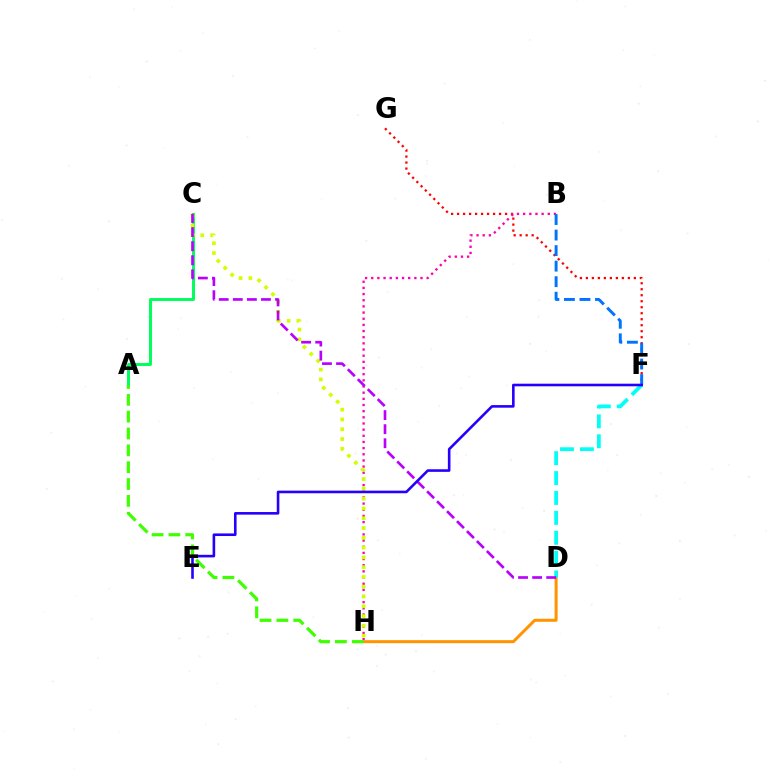{('F', 'G'): [{'color': '#ff0000', 'line_style': 'dotted', 'thickness': 1.63}], ('B', 'H'): [{'color': '#ff00ac', 'line_style': 'dotted', 'thickness': 1.67}], ('A', 'C'): [{'color': '#00ff5c', 'line_style': 'solid', 'thickness': 2.14}], ('D', 'H'): [{'color': '#ff9400', 'line_style': 'solid', 'thickness': 2.17}], ('A', 'H'): [{'color': '#3dff00', 'line_style': 'dashed', 'thickness': 2.29}], ('C', 'H'): [{'color': '#d1ff00', 'line_style': 'dotted', 'thickness': 2.66}], ('D', 'F'): [{'color': '#00fff6', 'line_style': 'dashed', 'thickness': 2.7}], ('C', 'D'): [{'color': '#b900ff', 'line_style': 'dashed', 'thickness': 1.91}], ('B', 'F'): [{'color': '#0074ff', 'line_style': 'dashed', 'thickness': 2.11}], ('E', 'F'): [{'color': '#2500ff', 'line_style': 'solid', 'thickness': 1.87}]}